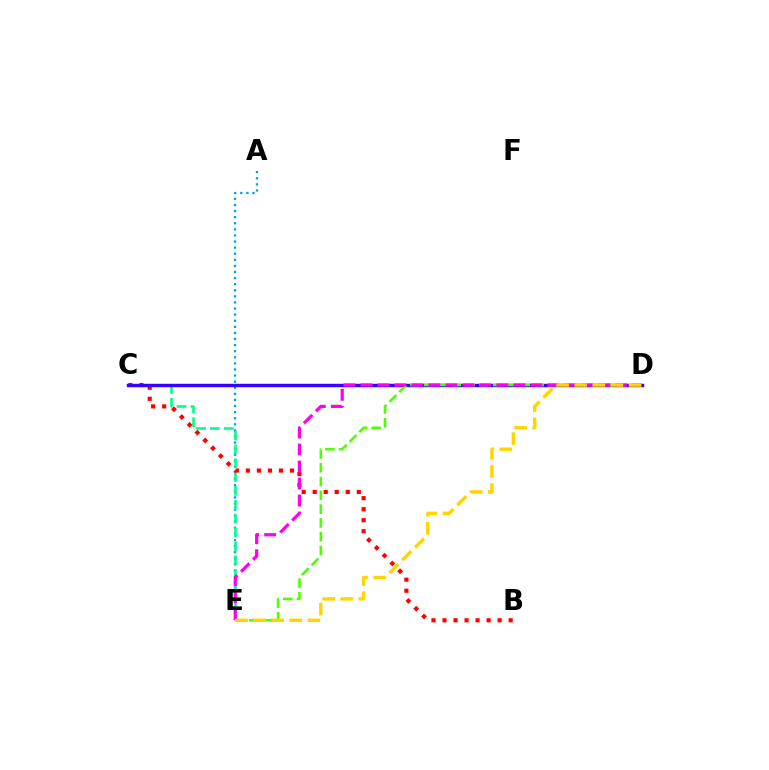{('A', 'E'): [{'color': '#009eff', 'line_style': 'dotted', 'thickness': 1.66}], ('C', 'E'): [{'color': '#00ff86', 'line_style': 'dashed', 'thickness': 1.88}], ('B', 'C'): [{'color': '#ff0000', 'line_style': 'dotted', 'thickness': 3.0}], ('C', 'D'): [{'color': '#3700ff', 'line_style': 'solid', 'thickness': 2.45}], ('D', 'E'): [{'color': '#4fff00', 'line_style': 'dashed', 'thickness': 1.87}, {'color': '#ff00ed', 'line_style': 'dashed', 'thickness': 2.31}, {'color': '#ffd500', 'line_style': 'dashed', 'thickness': 2.46}]}